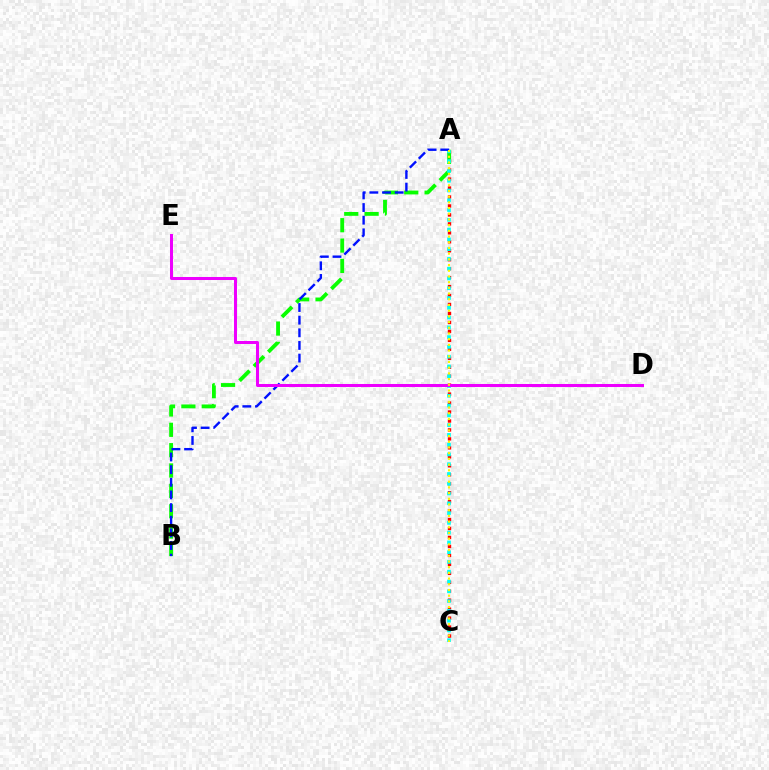{('A', 'C'): [{'color': '#ff0000', 'line_style': 'dotted', 'thickness': 2.43}, {'color': '#00fff6', 'line_style': 'dotted', 'thickness': 2.66}, {'color': '#fcf500', 'line_style': 'dotted', 'thickness': 1.55}], ('A', 'B'): [{'color': '#08ff00', 'line_style': 'dashed', 'thickness': 2.76}, {'color': '#0010ff', 'line_style': 'dashed', 'thickness': 1.72}], ('D', 'E'): [{'color': '#ee00ff', 'line_style': 'solid', 'thickness': 2.18}]}